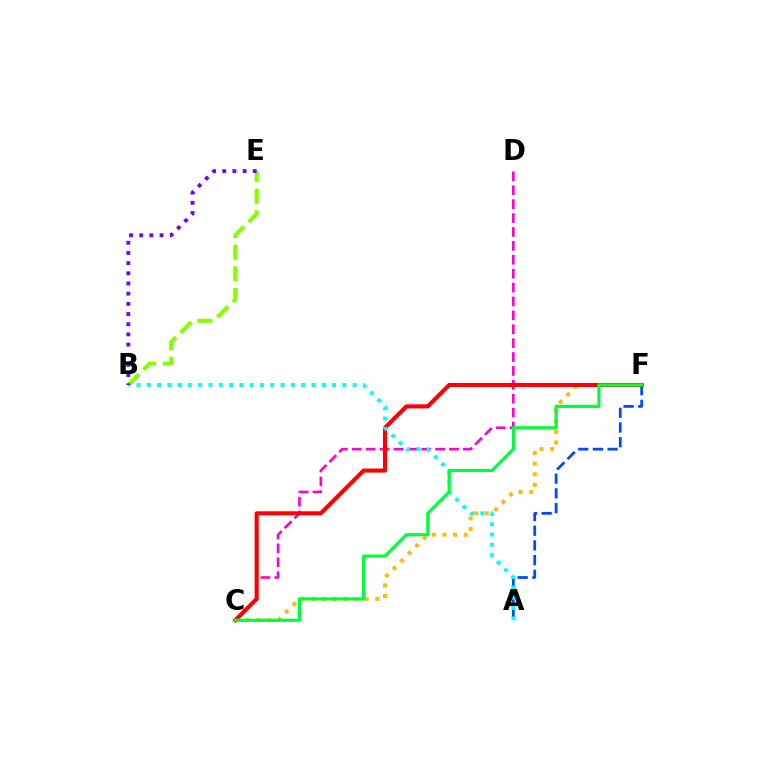{('A', 'F'): [{'color': '#004bff', 'line_style': 'dashed', 'thickness': 2.0}], ('C', 'F'): [{'color': '#ffbd00', 'line_style': 'dotted', 'thickness': 2.89}, {'color': '#ff0000', 'line_style': 'solid', 'thickness': 2.95}, {'color': '#00ff39', 'line_style': 'solid', 'thickness': 2.28}], ('C', 'D'): [{'color': '#ff00cf', 'line_style': 'dashed', 'thickness': 1.89}], ('A', 'B'): [{'color': '#00fff6', 'line_style': 'dotted', 'thickness': 2.8}], ('B', 'E'): [{'color': '#84ff00', 'line_style': 'dashed', 'thickness': 2.94}, {'color': '#7200ff', 'line_style': 'dotted', 'thickness': 2.77}]}